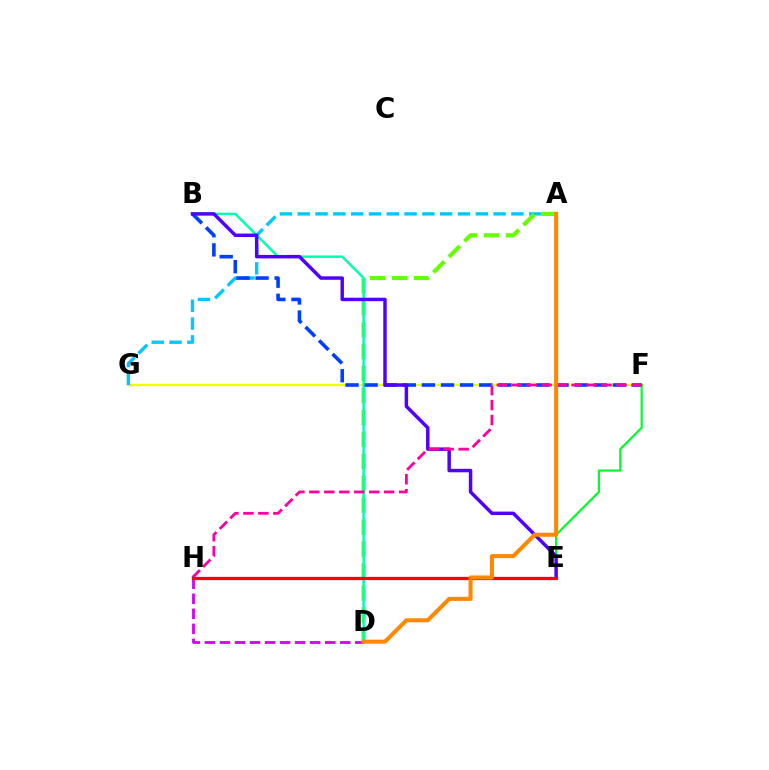{('D', 'H'): [{'color': '#d600ff', 'line_style': 'dashed', 'thickness': 2.04}], ('F', 'G'): [{'color': '#eeff00', 'line_style': 'solid', 'thickness': 1.69}], ('E', 'F'): [{'color': '#00ff27', 'line_style': 'solid', 'thickness': 1.58}], ('A', 'G'): [{'color': '#00c7ff', 'line_style': 'dashed', 'thickness': 2.42}], ('A', 'D'): [{'color': '#66ff00', 'line_style': 'dashed', 'thickness': 2.98}, {'color': '#ff8800', 'line_style': 'solid', 'thickness': 2.92}], ('B', 'D'): [{'color': '#00ffaf', 'line_style': 'solid', 'thickness': 1.79}], ('B', 'F'): [{'color': '#003fff', 'line_style': 'dashed', 'thickness': 2.59}], ('B', 'E'): [{'color': '#4f00ff', 'line_style': 'solid', 'thickness': 2.5}], ('F', 'H'): [{'color': '#ff00a0', 'line_style': 'dashed', 'thickness': 2.03}], ('E', 'H'): [{'color': '#ff0000', 'line_style': 'solid', 'thickness': 2.34}]}